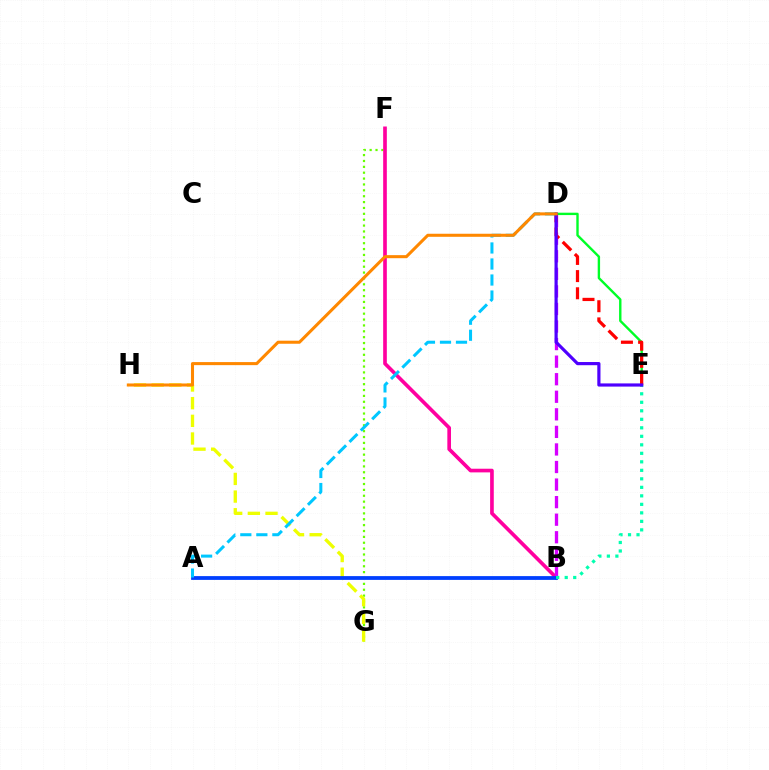{('F', 'G'): [{'color': '#66ff00', 'line_style': 'dotted', 'thickness': 1.6}], ('D', 'E'): [{'color': '#00ff27', 'line_style': 'solid', 'thickness': 1.72}, {'color': '#ff0000', 'line_style': 'dashed', 'thickness': 2.33}, {'color': '#4f00ff', 'line_style': 'solid', 'thickness': 2.29}], ('B', 'F'): [{'color': '#ff00a0', 'line_style': 'solid', 'thickness': 2.63}], ('B', 'D'): [{'color': '#d600ff', 'line_style': 'dashed', 'thickness': 2.39}], ('G', 'H'): [{'color': '#eeff00', 'line_style': 'dashed', 'thickness': 2.4}], ('A', 'B'): [{'color': '#003fff', 'line_style': 'solid', 'thickness': 2.72}], ('B', 'E'): [{'color': '#00ffaf', 'line_style': 'dotted', 'thickness': 2.31}], ('A', 'D'): [{'color': '#00c7ff', 'line_style': 'dashed', 'thickness': 2.18}], ('D', 'H'): [{'color': '#ff8800', 'line_style': 'solid', 'thickness': 2.2}]}